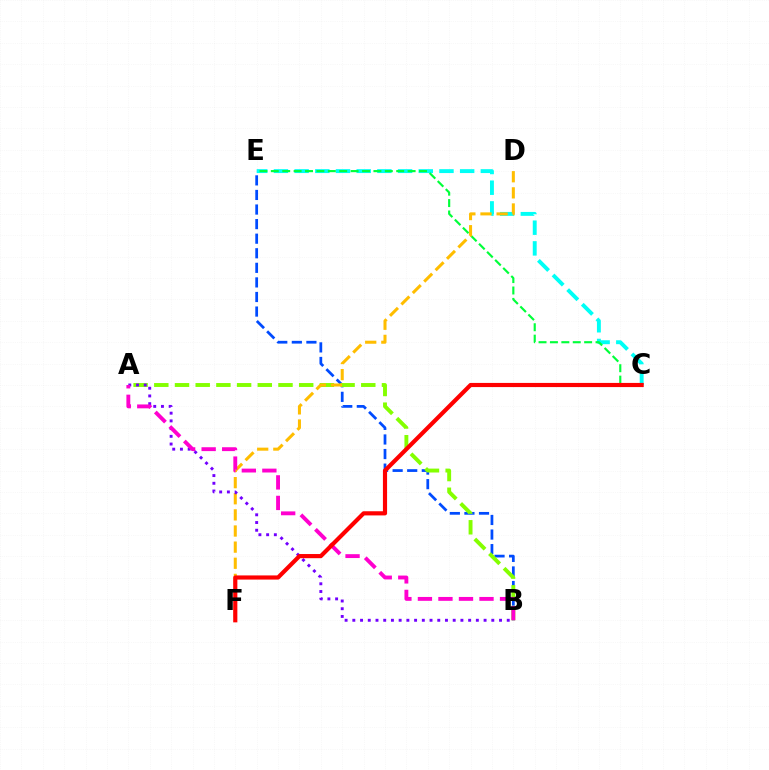{('C', 'E'): [{'color': '#00fff6', 'line_style': 'dashed', 'thickness': 2.81}, {'color': '#00ff39', 'line_style': 'dashed', 'thickness': 1.55}], ('B', 'E'): [{'color': '#004bff', 'line_style': 'dashed', 'thickness': 1.98}], ('A', 'B'): [{'color': '#84ff00', 'line_style': 'dashed', 'thickness': 2.81}, {'color': '#7200ff', 'line_style': 'dotted', 'thickness': 2.1}, {'color': '#ff00cf', 'line_style': 'dashed', 'thickness': 2.79}], ('D', 'F'): [{'color': '#ffbd00', 'line_style': 'dashed', 'thickness': 2.19}], ('C', 'F'): [{'color': '#ff0000', 'line_style': 'solid', 'thickness': 3.0}]}